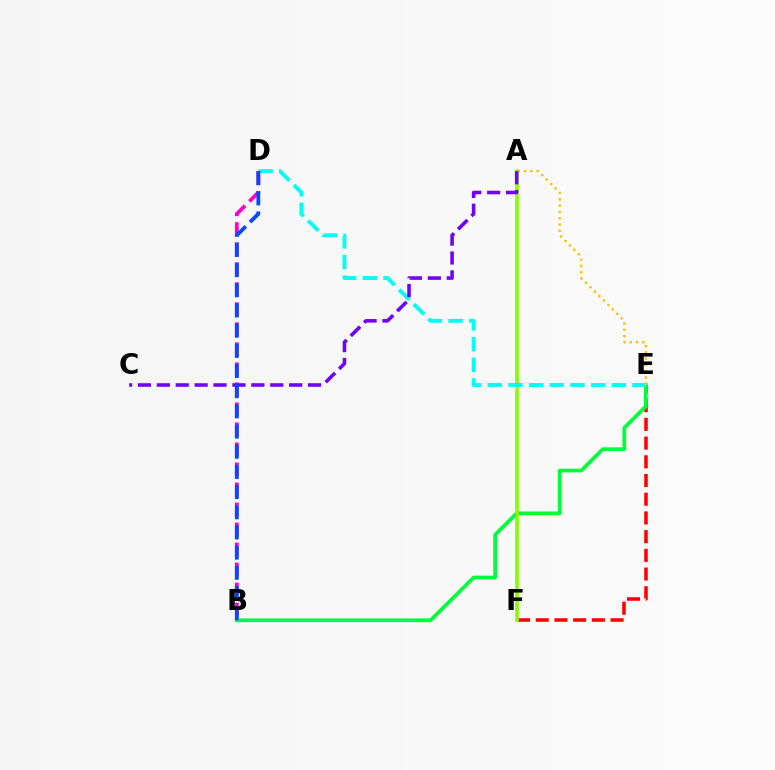{('E', 'F'): [{'color': '#ff0000', 'line_style': 'dashed', 'thickness': 2.54}], ('B', 'E'): [{'color': '#00ff39', 'line_style': 'solid', 'thickness': 2.68}], ('A', 'F'): [{'color': '#84ff00', 'line_style': 'solid', 'thickness': 2.58}], ('D', 'E'): [{'color': '#00fff6', 'line_style': 'dashed', 'thickness': 2.81}], ('A', 'E'): [{'color': '#ffbd00', 'line_style': 'dotted', 'thickness': 1.71}], ('B', 'D'): [{'color': '#ff00cf', 'line_style': 'dashed', 'thickness': 2.72}, {'color': '#004bff', 'line_style': 'dashed', 'thickness': 2.74}], ('A', 'C'): [{'color': '#7200ff', 'line_style': 'dashed', 'thickness': 2.57}]}